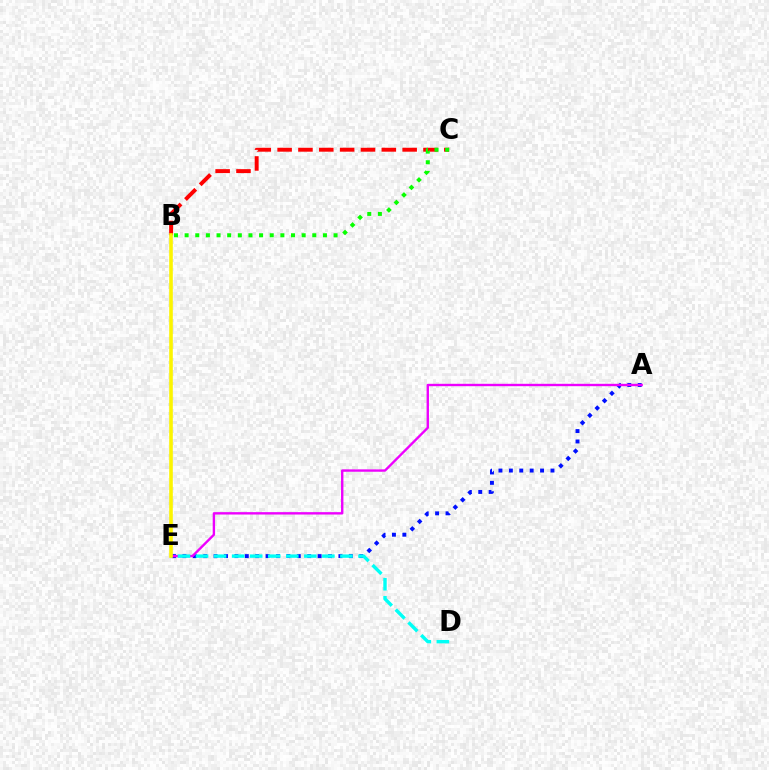{('B', 'C'): [{'color': '#ff0000', 'line_style': 'dashed', 'thickness': 2.83}, {'color': '#08ff00', 'line_style': 'dotted', 'thickness': 2.89}], ('A', 'E'): [{'color': '#0010ff', 'line_style': 'dotted', 'thickness': 2.83}, {'color': '#ee00ff', 'line_style': 'solid', 'thickness': 1.71}], ('D', 'E'): [{'color': '#00fff6', 'line_style': 'dashed', 'thickness': 2.45}], ('B', 'E'): [{'color': '#fcf500', 'line_style': 'solid', 'thickness': 2.59}]}